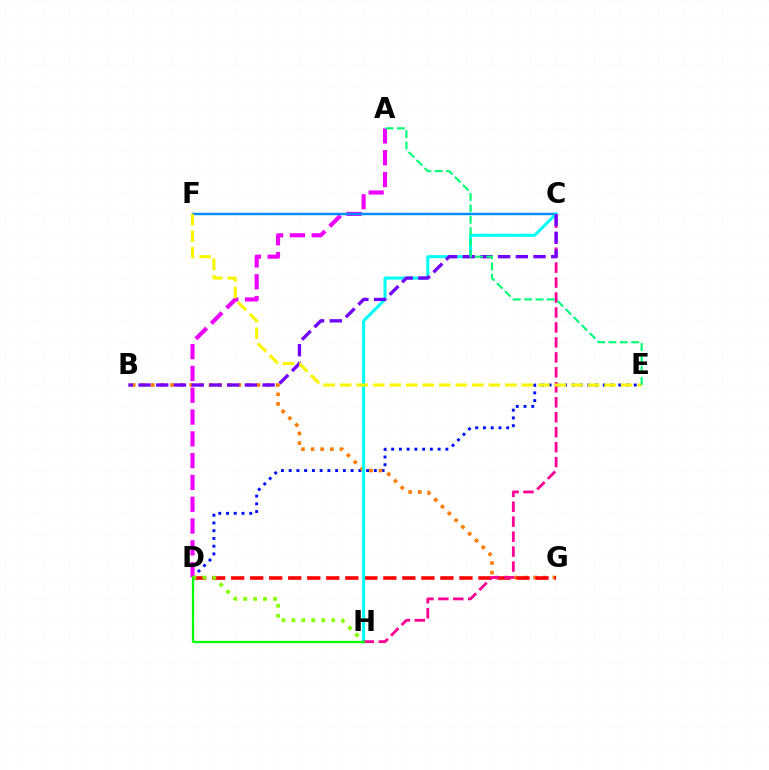{('D', 'E'): [{'color': '#0010ff', 'line_style': 'dotted', 'thickness': 2.1}], ('A', 'D'): [{'color': '#ee00ff', 'line_style': 'dashed', 'thickness': 2.96}], ('C', 'F'): [{'color': '#008cff', 'line_style': 'solid', 'thickness': 1.77}], ('B', 'G'): [{'color': '#ff7c00', 'line_style': 'dotted', 'thickness': 2.61}], ('D', 'G'): [{'color': '#ff0000', 'line_style': 'dashed', 'thickness': 2.58}], ('D', 'H'): [{'color': '#84ff00', 'line_style': 'dotted', 'thickness': 2.7}, {'color': '#08ff00', 'line_style': 'solid', 'thickness': 1.66}], ('C', 'H'): [{'color': '#00fff6', 'line_style': 'solid', 'thickness': 2.18}, {'color': '#ff0094', 'line_style': 'dashed', 'thickness': 2.03}], ('B', 'C'): [{'color': '#7200ff', 'line_style': 'dashed', 'thickness': 2.41}], ('E', 'F'): [{'color': '#fcf500', 'line_style': 'dashed', 'thickness': 2.24}], ('A', 'E'): [{'color': '#00ff74', 'line_style': 'dashed', 'thickness': 1.54}]}